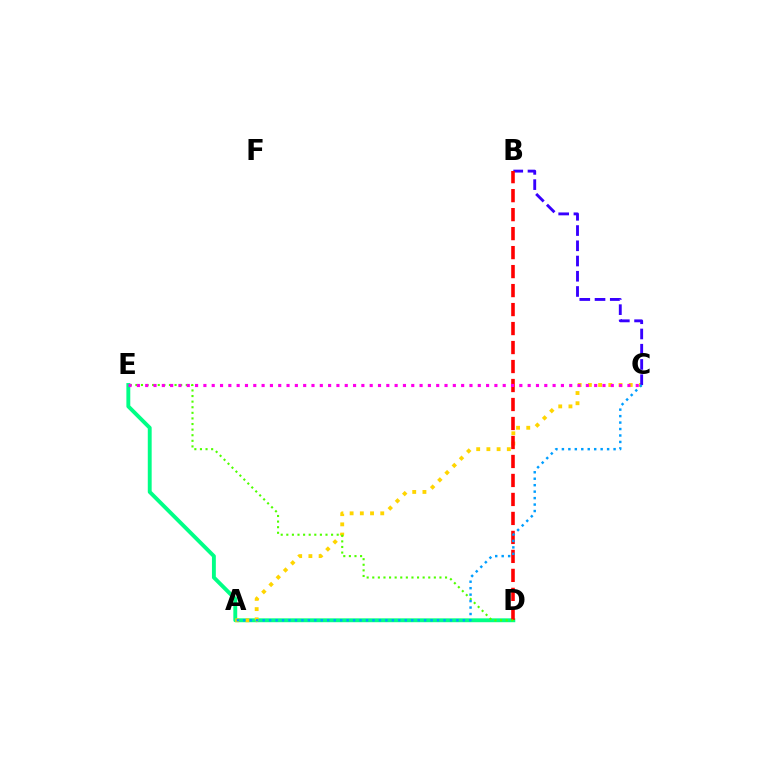{('D', 'E'): [{'color': '#00ff86', 'line_style': 'solid', 'thickness': 2.8}, {'color': '#4fff00', 'line_style': 'dotted', 'thickness': 1.52}], ('A', 'C'): [{'color': '#ffd500', 'line_style': 'dotted', 'thickness': 2.77}, {'color': '#009eff', 'line_style': 'dotted', 'thickness': 1.75}], ('B', 'C'): [{'color': '#3700ff', 'line_style': 'dashed', 'thickness': 2.07}], ('B', 'D'): [{'color': '#ff0000', 'line_style': 'dashed', 'thickness': 2.58}], ('C', 'E'): [{'color': '#ff00ed', 'line_style': 'dotted', 'thickness': 2.26}]}